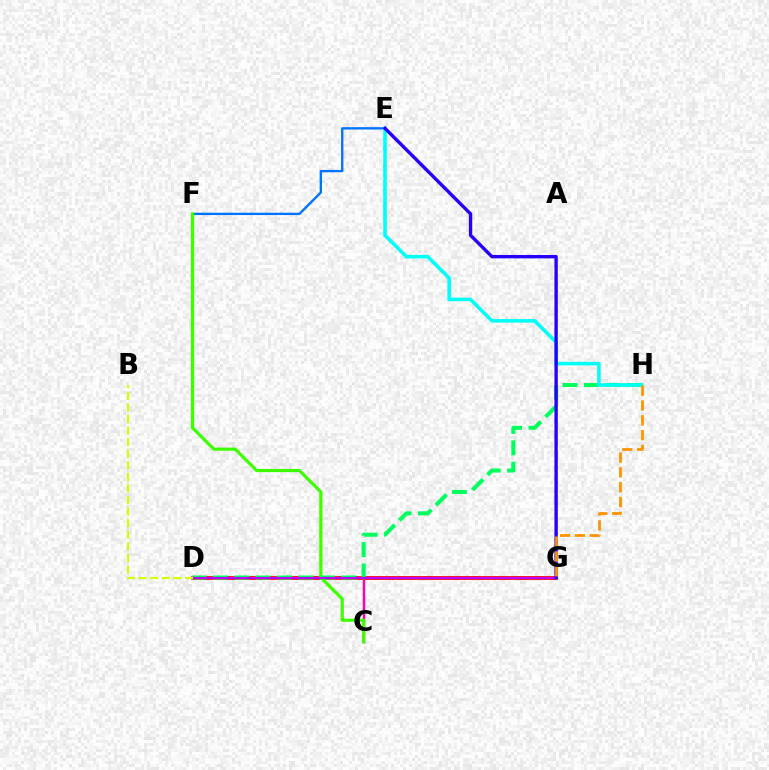{('C', 'G'): [{'color': '#ff00ac', 'line_style': 'solid', 'thickness': 1.77}], ('D', 'G'): [{'color': '#ff0000', 'line_style': 'solid', 'thickness': 2.66}, {'color': '#b900ff', 'line_style': 'solid', 'thickness': 1.54}], ('E', 'F'): [{'color': '#0074ff', 'line_style': 'solid', 'thickness': 1.69}], ('C', 'F'): [{'color': '#3dff00', 'line_style': 'solid', 'thickness': 2.29}], ('D', 'H'): [{'color': '#00ff5c', 'line_style': 'dashed', 'thickness': 2.91}], ('E', 'H'): [{'color': '#00fff6', 'line_style': 'solid', 'thickness': 2.57}], ('E', 'G'): [{'color': '#2500ff', 'line_style': 'solid', 'thickness': 2.41}], ('B', 'D'): [{'color': '#d1ff00', 'line_style': 'dashed', 'thickness': 1.57}], ('G', 'H'): [{'color': '#ff9400', 'line_style': 'dashed', 'thickness': 2.01}]}